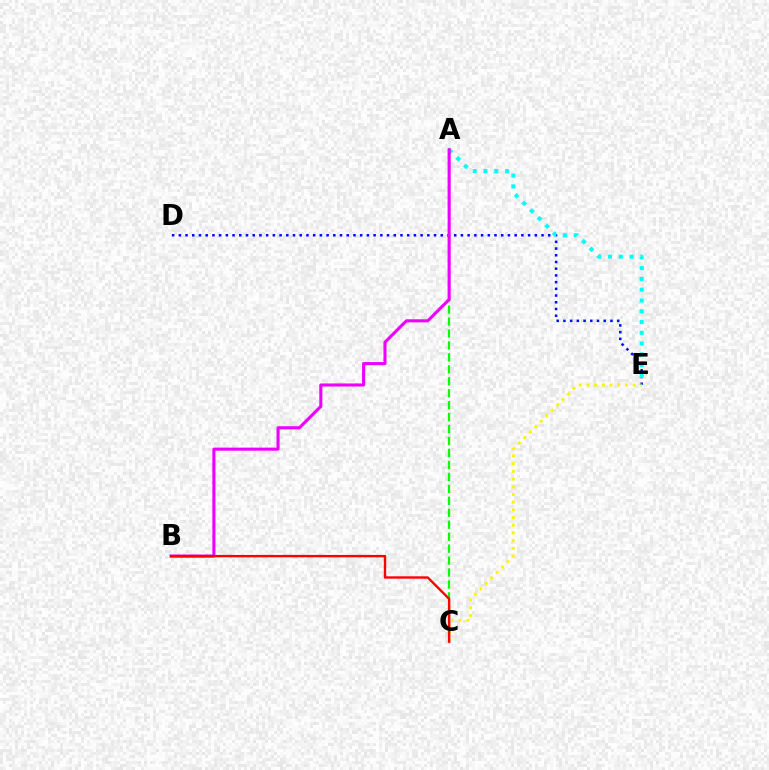{('D', 'E'): [{'color': '#0010ff', 'line_style': 'dotted', 'thickness': 1.82}], ('C', 'E'): [{'color': '#fcf500', 'line_style': 'dotted', 'thickness': 2.09}], ('A', 'C'): [{'color': '#08ff00', 'line_style': 'dashed', 'thickness': 1.62}], ('A', 'E'): [{'color': '#00fff6', 'line_style': 'dotted', 'thickness': 2.93}], ('A', 'B'): [{'color': '#ee00ff', 'line_style': 'solid', 'thickness': 2.22}], ('B', 'C'): [{'color': '#ff0000', 'line_style': 'solid', 'thickness': 1.72}]}